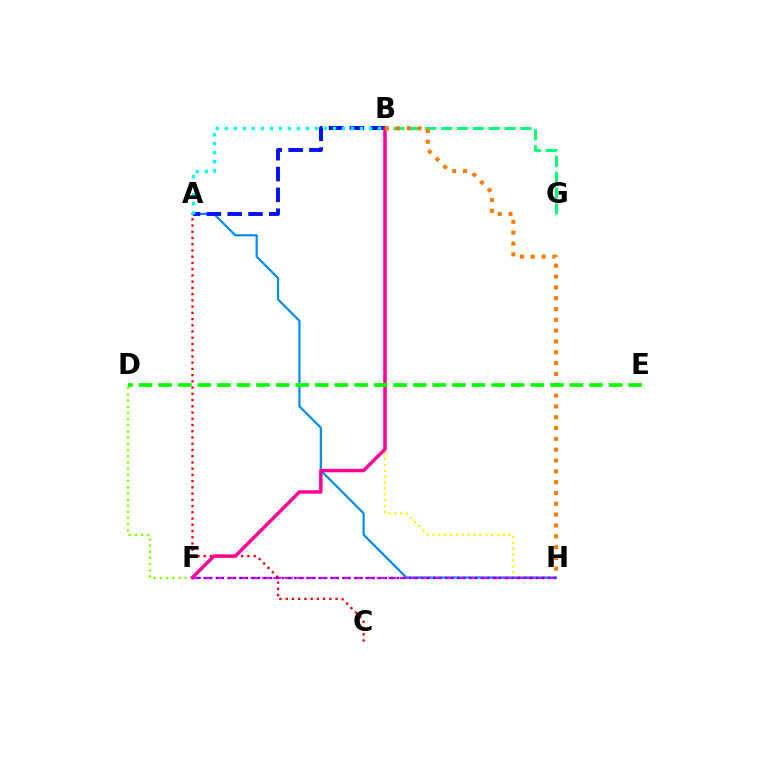{('B', 'H'): [{'color': '#fcf500', 'line_style': 'dotted', 'thickness': 1.6}, {'color': '#ff7c00', 'line_style': 'dotted', 'thickness': 2.94}], ('A', 'H'): [{'color': '#008cff', 'line_style': 'solid', 'thickness': 1.58}], ('A', 'B'): [{'color': '#0010ff', 'line_style': 'dashed', 'thickness': 2.83}, {'color': '#00fff6', 'line_style': 'dotted', 'thickness': 2.45}], ('B', 'G'): [{'color': '#00ff74', 'line_style': 'dashed', 'thickness': 2.15}], ('D', 'F'): [{'color': '#84ff00', 'line_style': 'dotted', 'thickness': 1.68}], ('A', 'C'): [{'color': '#ff0000', 'line_style': 'dotted', 'thickness': 1.69}], ('B', 'F'): [{'color': '#ff0094', 'line_style': 'solid', 'thickness': 2.49}], ('F', 'H'): [{'color': '#ee00ff', 'line_style': 'dashed', 'thickness': 1.56}, {'color': '#7200ff', 'line_style': 'dotted', 'thickness': 1.64}], ('D', 'E'): [{'color': '#08ff00', 'line_style': 'dashed', 'thickness': 2.66}]}